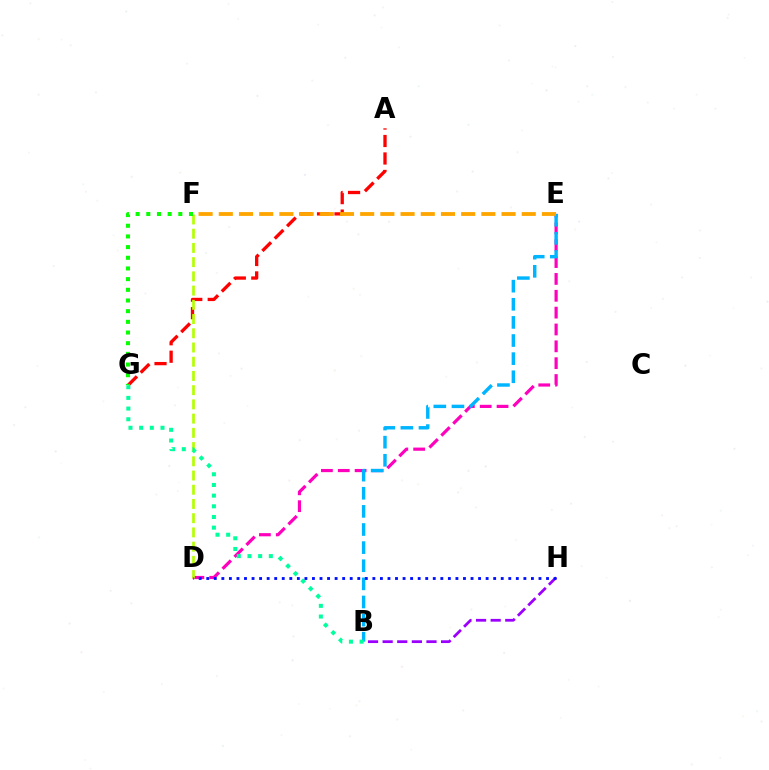{('A', 'G'): [{'color': '#ff0000', 'line_style': 'dashed', 'thickness': 2.37}], ('D', 'E'): [{'color': '#ff00bd', 'line_style': 'dashed', 'thickness': 2.29}], ('D', 'F'): [{'color': '#b3ff00', 'line_style': 'dashed', 'thickness': 1.93}], ('B', 'E'): [{'color': '#00b5ff', 'line_style': 'dashed', 'thickness': 2.46}], ('E', 'F'): [{'color': '#ffa500', 'line_style': 'dashed', 'thickness': 2.74}], ('F', 'G'): [{'color': '#08ff00', 'line_style': 'dotted', 'thickness': 2.9}], ('B', 'G'): [{'color': '#00ff9d', 'line_style': 'dotted', 'thickness': 2.9}], ('B', 'H'): [{'color': '#9b00ff', 'line_style': 'dashed', 'thickness': 1.98}], ('D', 'H'): [{'color': '#0010ff', 'line_style': 'dotted', 'thickness': 2.05}]}